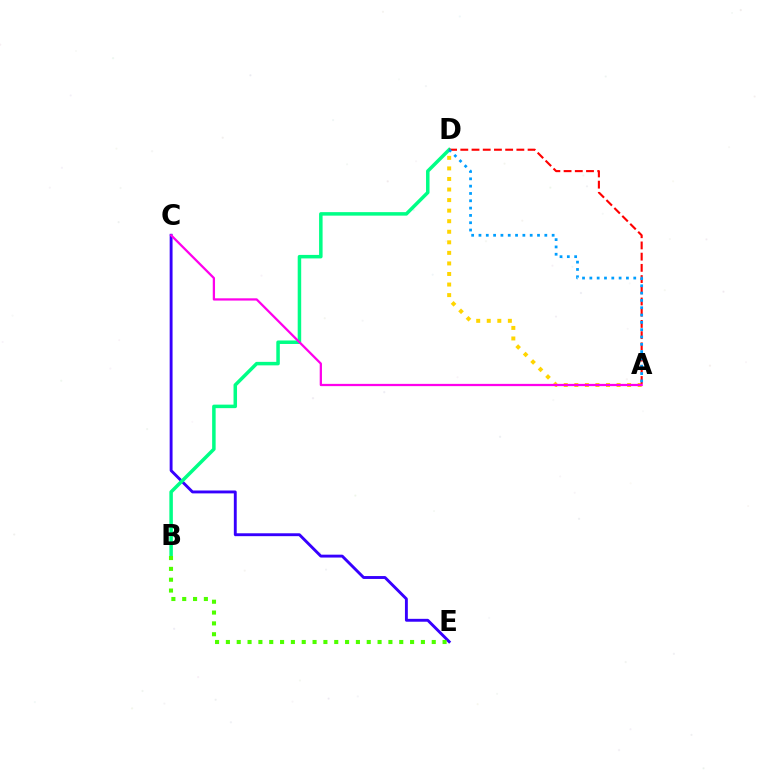{('A', 'D'): [{'color': '#ffd500', 'line_style': 'dotted', 'thickness': 2.87}, {'color': '#ff0000', 'line_style': 'dashed', 'thickness': 1.52}, {'color': '#009eff', 'line_style': 'dotted', 'thickness': 1.99}], ('C', 'E'): [{'color': '#3700ff', 'line_style': 'solid', 'thickness': 2.08}], ('B', 'D'): [{'color': '#00ff86', 'line_style': 'solid', 'thickness': 2.52}], ('B', 'E'): [{'color': '#4fff00', 'line_style': 'dotted', 'thickness': 2.94}], ('A', 'C'): [{'color': '#ff00ed', 'line_style': 'solid', 'thickness': 1.63}]}